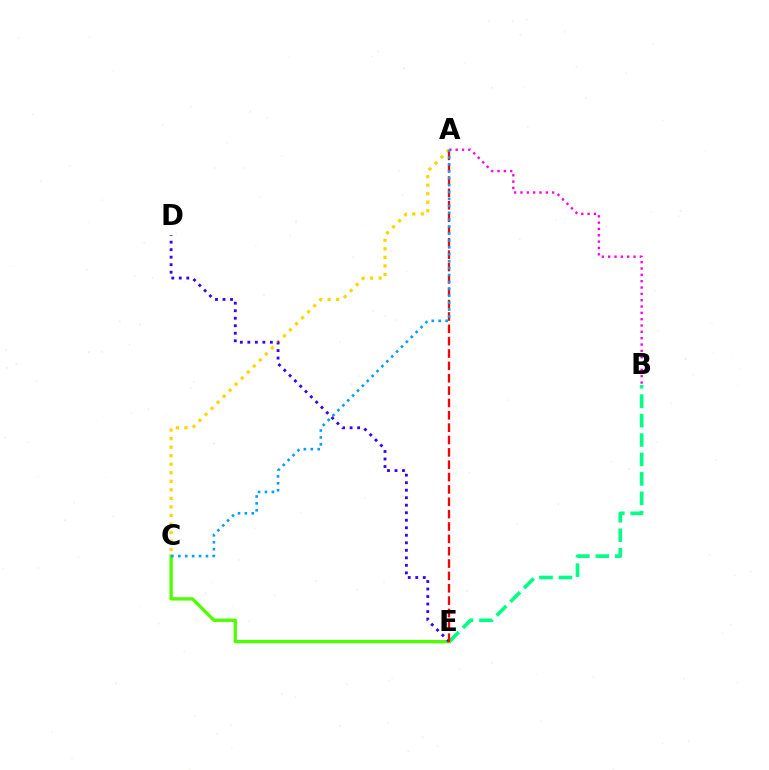{('B', 'E'): [{'color': '#00ff86', 'line_style': 'dashed', 'thickness': 2.64}], ('C', 'E'): [{'color': '#4fff00', 'line_style': 'solid', 'thickness': 2.4}], ('A', 'B'): [{'color': '#ff00ed', 'line_style': 'dotted', 'thickness': 1.72}], ('A', 'C'): [{'color': '#ffd500', 'line_style': 'dotted', 'thickness': 2.32}, {'color': '#009eff', 'line_style': 'dotted', 'thickness': 1.88}], ('D', 'E'): [{'color': '#3700ff', 'line_style': 'dotted', 'thickness': 2.04}], ('A', 'E'): [{'color': '#ff0000', 'line_style': 'dashed', 'thickness': 1.68}]}